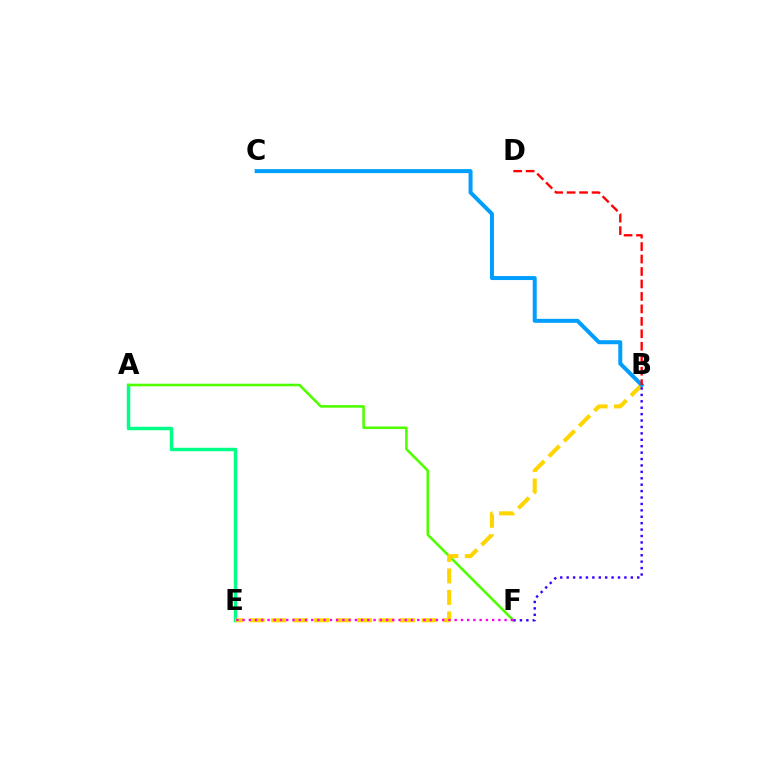{('A', 'E'): [{'color': '#00ff86', 'line_style': 'solid', 'thickness': 2.5}], ('A', 'F'): [{'color': '#4fff00', 'line_style': 'solid', 'thickness': 1.86}], ('B', 'E'): [{'color': '#ffd500', 'line_style': 'dashed', 'thickness': 2.92}], ('B', 'C'): [{'color': '#009eff', 'line_style': 'solid', 'thickness': 2.87}], ('B', 'F'): [{'color': '#3700ff', 'line_style': 'dotted', 'thickness': 1.74}], ('E', 'F'): [{'color': '#ff00ed', 'line_style': 'dotted', 'thickness': 1.69}], ('B', 'D'): [{'color': '#ff0000', 'line_style': 'dashed', 'thickness': 1.69}]}